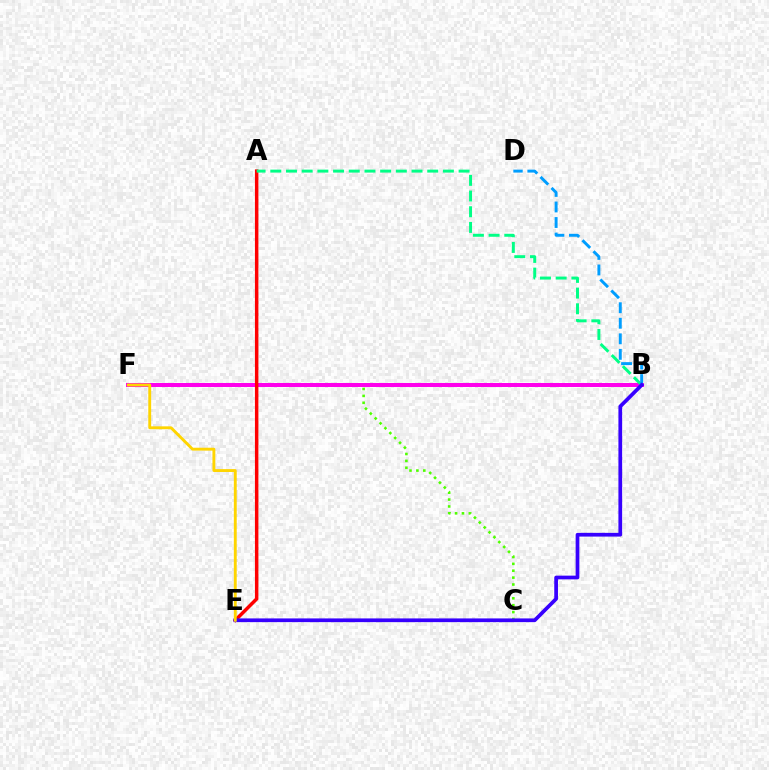{('C', 'F'): [{'color': '#4fff00', 'line_style': 'dotted', 'thickness': 1.87}], ('B', 'F'): [{'color': '#ff00ed', 'line_style': 'solid', 'thickness': 2.87}], ('A', 'E'): [{'color': '#ff0000', 'line_style': 'solid', 'thickness': 2.5}], ('A', 'B'): [{'color': '#00ff86', 'line_style': 'dashed', 'thickness': 2.13}], ('B', 'D'): [{'color': '#009eff', 'line_style': 'dashed', 'thickness': 2.11}], ('B', 'E'): [{'color': '#3700ff', 'line_style': 'solid', 'thickness': 2.68}], ('E', 'F'): [{'color': '#ffd500', 'line_style': 'solid', 'thickness': 2.07}]}